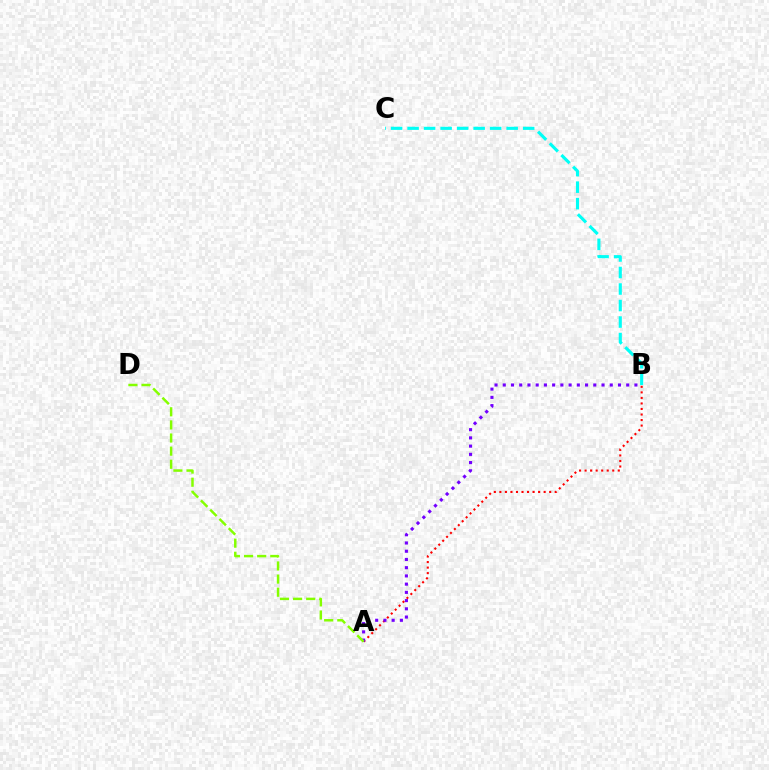{('A', 'B'): [{'color': '#ff0000', 'line_style': 'dotted', 'thickness': 1.5}, {'color': '#7200ff', 'line_style': 'dotted', 'thickness': 2.24}], ('B', 'C'): [{'color': '#00fff6', 'line_style': 'dashed', 'thickness': 2.24}], ('A', 'D'): [{'color': '#84ff00', 'line_style': 'dashed', 'thickness': 1.78}]}